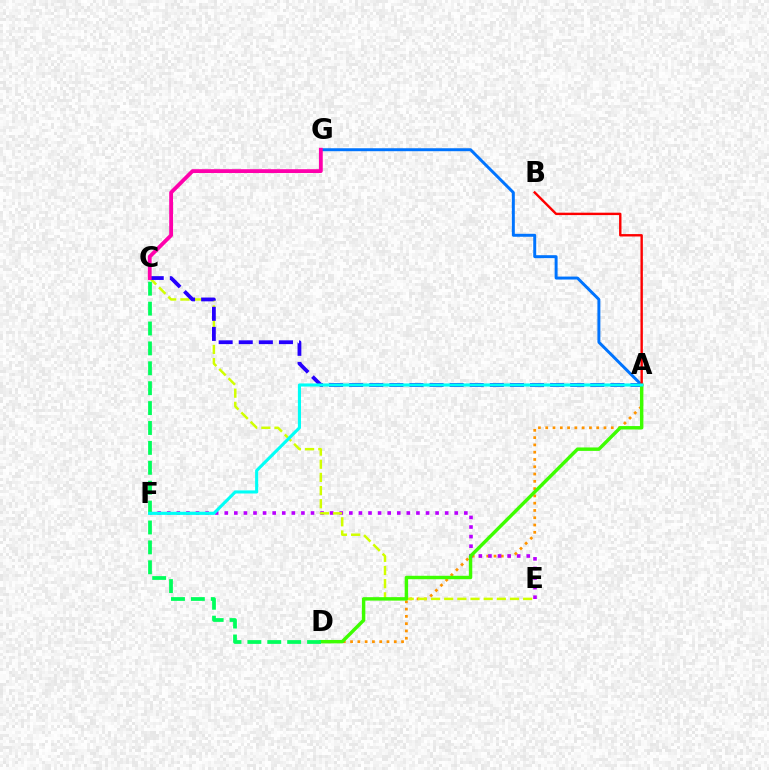{('A', 'G'): [{'color': '#0074ff', 'line_style': 'solid', 'thickness': 2.13}], ('A', 'D'): [{'color': '#ff9400', 'line_style': 'dotted', 'thickness': 1.98}, {'color': '#3dff00', 'line_style': 'solid', 'thickness': 2.47}], ('E', 'F'): [{'color': '#b900ff', 'line_style': 'dotted', 'thickness': 2.6}], ('C', 'E'): [{'color': '#d1ff00', 'line_style': 'dashed', 'thickness': 1.79}], ('A', 'C'): [{'color': '#2500ff', 'line_style': 'dashed', 'thickness': 2.73}], ('C', 'D'): [{'color': '#00ff5c', 'line_style': 'dashed', 'thickness': 2.7}], ('A', 'B'): [{'color': '#ff0000', 'line_style': 'solid', 'thickness': 1.73}], ('A', 'F'): [{'color': '#00fff6', 'line_style': 'solid', 'thickness': 2.24}], ('C', 'G'): [{'color': '#ff00ac', 'line_style': 'solid', 'thickness': 2.76}]}